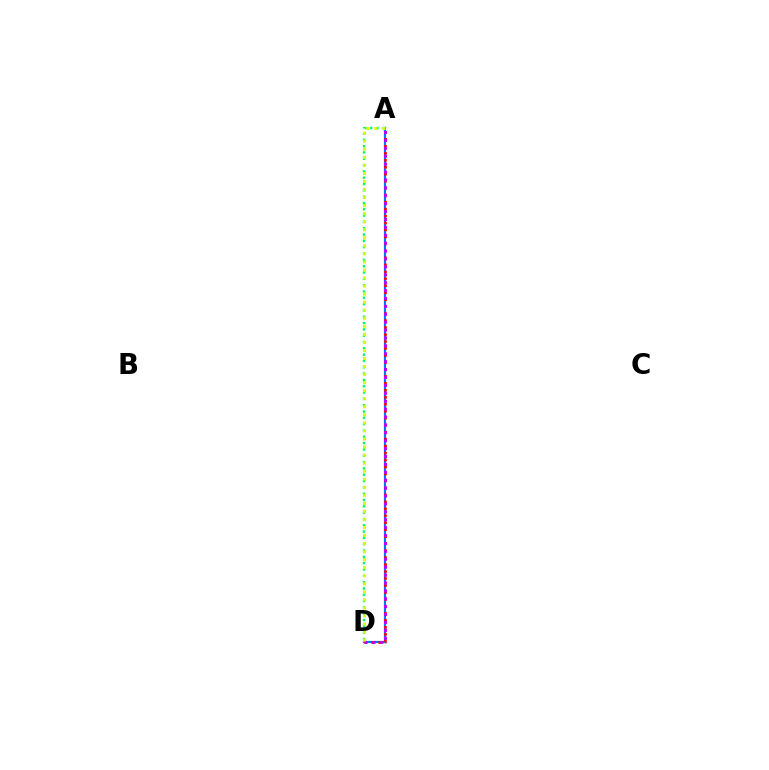{('A', 'D'): [{'color': '#0074ff', 'line_style': 'solid', 'thickness': 1.57}, {'color': '#00ff5c', 'line_style': 'dotted', 'thickness': 1.72}, {'color': '#ff0000', 'line_style': 'dotted', 'thickness': 1.89}, {'color': '#b900ff', 'line_style': 'dotted', 'thickness': 2.15}, {'color': '#d1ff00', 'line_style': 'dotted', 'thickness': 2.19}]}